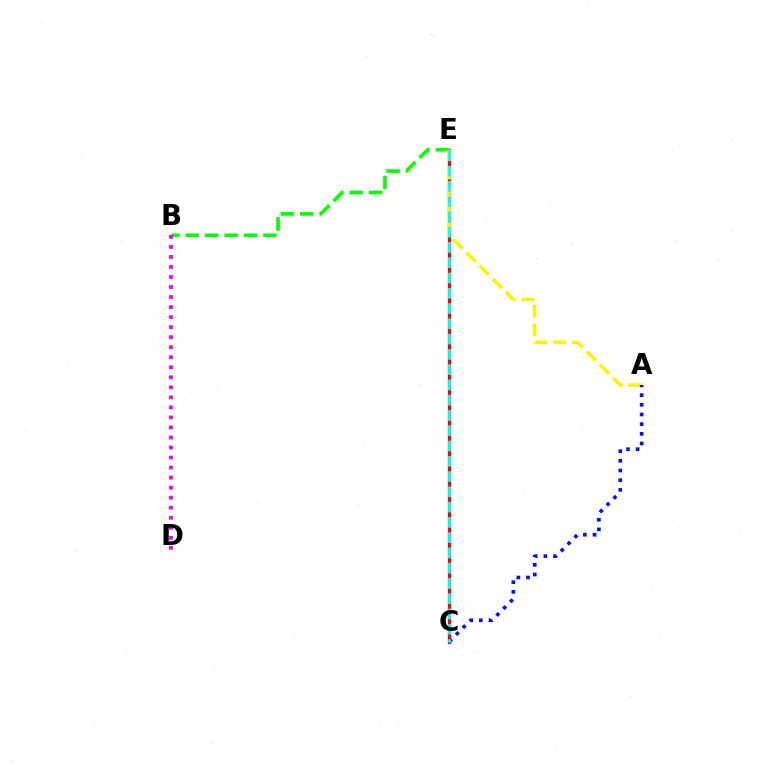{('C', 'E'): [{'color': '#ff0000', 'line_style': 'solid', 'thickness': 2.36}, {'color': '#00fff6', 'line_style': 'dashed', 'thickness': 2.07}], ('B', 'E'): [{'color': '#08ff00', 'line_style': 'dashed', 'thickness': 2.64}], ('A', 'E'): [{'color': '#fcf500', 'line_style': 'dashed', 'thickness': 2.53}], ('B', 'D'): [{'color': '#ee00ff', 'line_style': 'dotted', 'thickness': 2.73}], ('A', 'C'): [{'color': '#0010ff', 'line_style': 'dotted', 'thickness': 2.63}]}